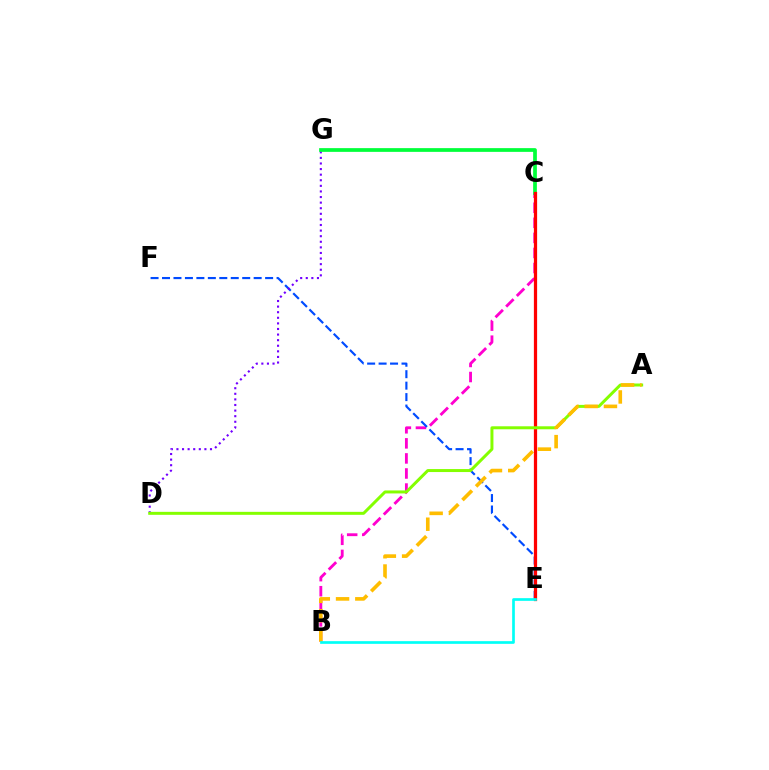{('B', 'C'): [{'color': '#ff00cf', 'line_style': 'dashed', 'thickness': 2.05}], ('E', 'F'): [{'color': '#004bff', 'line_style': 'dashed', 'thickness': 1.56}], ('D', 'G'): [{'color': '#7200ff', 'line_style': 'dotted', 'thickness': 1.52}], ('C', 'G'): [{'color': '#00ff39', 'line_style': 'solid', 'thickness': 2.68}], ('C', 'E'): [{'color': '#ff0000', 'line_style': 'solid', 'thickness': 2.33}], ('A', 'D'): [{'color': '#84ff00', 'line_style': 'solid', 'thickness': 2.15}], ('A', 'B'): [{'color': '#ffbd00', 'line_style': 'dashed', 'thickness': 2.62}], ('B', 'E'): [{'color': '#00fff6', 'line_style': 'solid', 'thickness': 1.93}]}